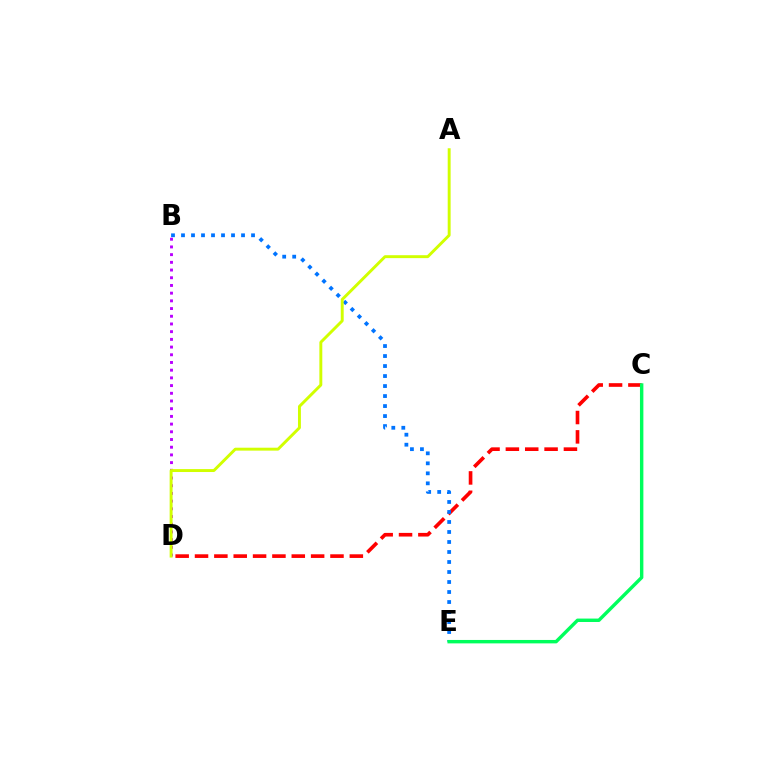{('C', 'D'): [{'color': '#ff0000', 'line_style': 'dashed', 'thickness': 2.63}], ('B', 'E'): [{'color': '#0074ff', 'line_style': 'dotted', 'thickness': 2.72}], ('B', 'D'): [{'color': '#b900ff', 'line_style': 'dotted', 'thickness': 2.09}], ('C', 'E'): [{'color': '#00ff5c', 'line_style': 'solid', 'thickness': 2.46}], ('A', 'D'): [{'color': '#d1ff00', 'line_style': 'solid', 'thickness': 2.11}]}